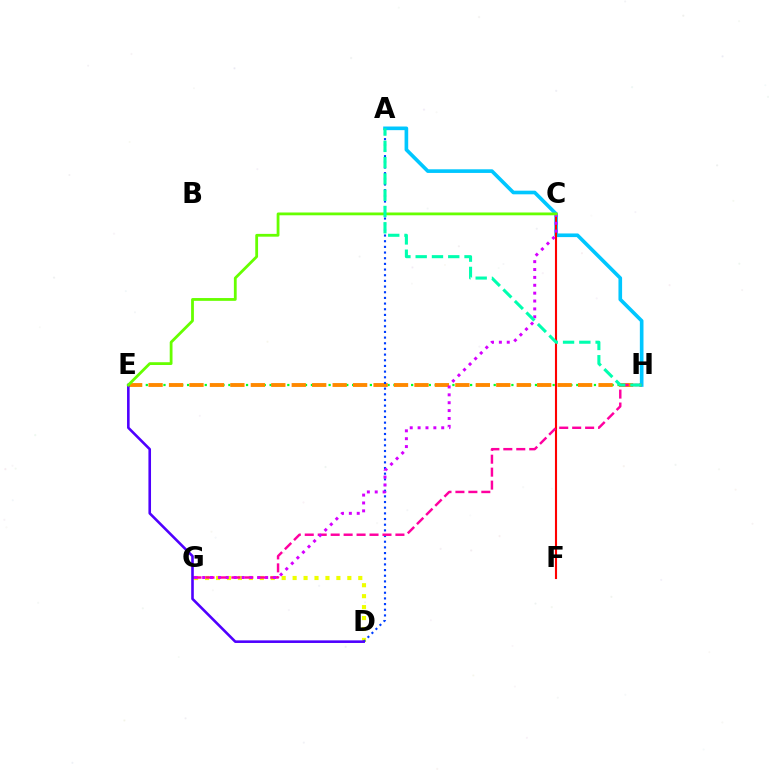{('E', 'H'): [{'color': '#00ff27', 'line_style': 'dotted', 'thickness': 1.6}, {'color': '#ff8800', 'line_style': 'dashed', 'thickness': 2.78}], ('D', 'G'): [{'color': '#eeff00', 'line_style': 'dotted', 'thickness': 2.97}], ('A', 'D'): [{'color': '#003fff', 'line_style': 'dotted', 'thickness': 1.54}], ('A', 'H'): [{'color': '#00c7ff', 'line_style': 'solid', 'thickness': 2.62}, {'color': '#00ffaf', 'line_style': 'dashed', 'thickness': 2.21}], ('C', 'F'): [{'color': '#ff0000', 'line_style': 'solid', 'thickness': 1.52}], ('G', 'H'): [{'color': '#ff00a0', 'line_style': 'dashed', 'thickness': 1.76}], ('D', 'E'): [{'color': '#4f00ff', 'line_style': 'solid', 'thickness': 1.87}], ('C', 'G'): [{'color': '#d600ff', 'line_style': 'dotted', 'thickness': 2.14}], ('C', 'E'): [{'color': '#66ff00', 'line_style': 'solid', 'thickness': 2.01}]}